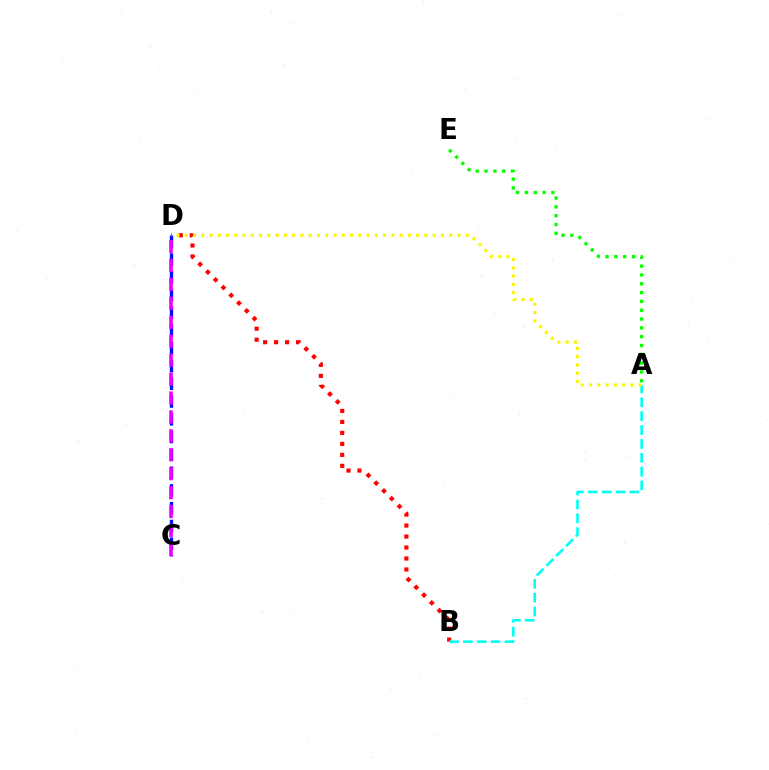{('C', 'D'): [{'color': '#0010ff', 'line_style': 'dashed', 'thickness': 2.41}, {'color': '#ee00ff', 'line_style': 'dashed', 'thickness': 2.57}], ('B', 'D'): [{'color': '#ff0000', 'line_style': 'dotted', 'thickness': 2.98}], ('A', 'B'): [{'color': '#00fff6', 'line_style': 'dashed', 'thickness': 1.88}], ('A', 'E'): [{'color': '#08ff00', 'line_style': 'dotted', 'thickness': 2.4}], ('A', 'D'): [{'color': '#fcf500', 'line_style': 'dotted', 'thickness': 2.25}]}